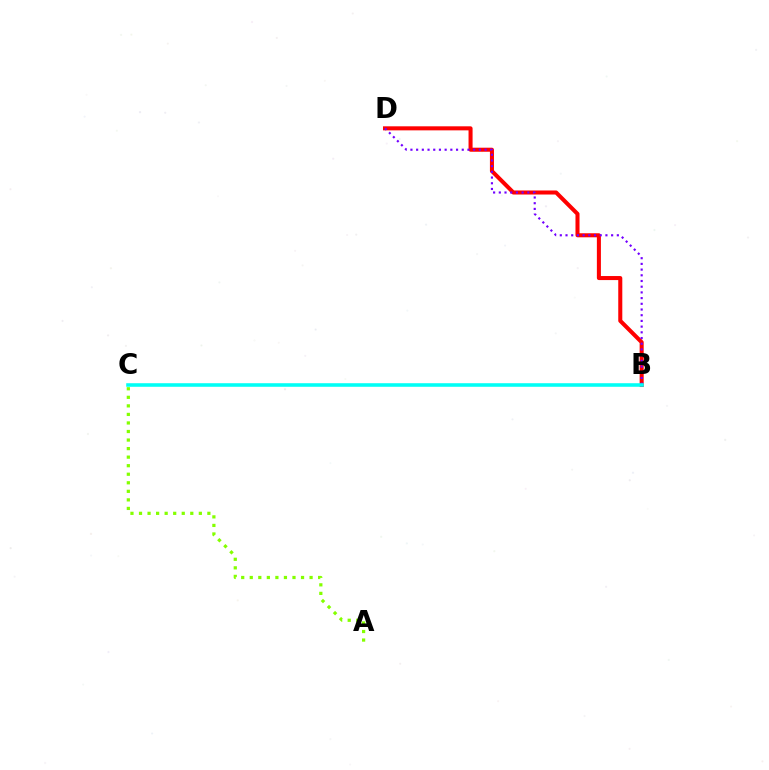{('B', 'D'): [{'color': '#ff0000', 'line_style': 'solid', 'thickness': 2.91}, {'color': '#7200ff', 'line_style': 'dotted', 'thickness': 1.55}], ('A', 'C'): [{'color': '#84ff00', 'line_style': 'dotted', 'thickness': 2.32}], ('B', 'C'): [{'color': '#00fff6', 'line_style': 'solid', 'thickness': 2.57}]}